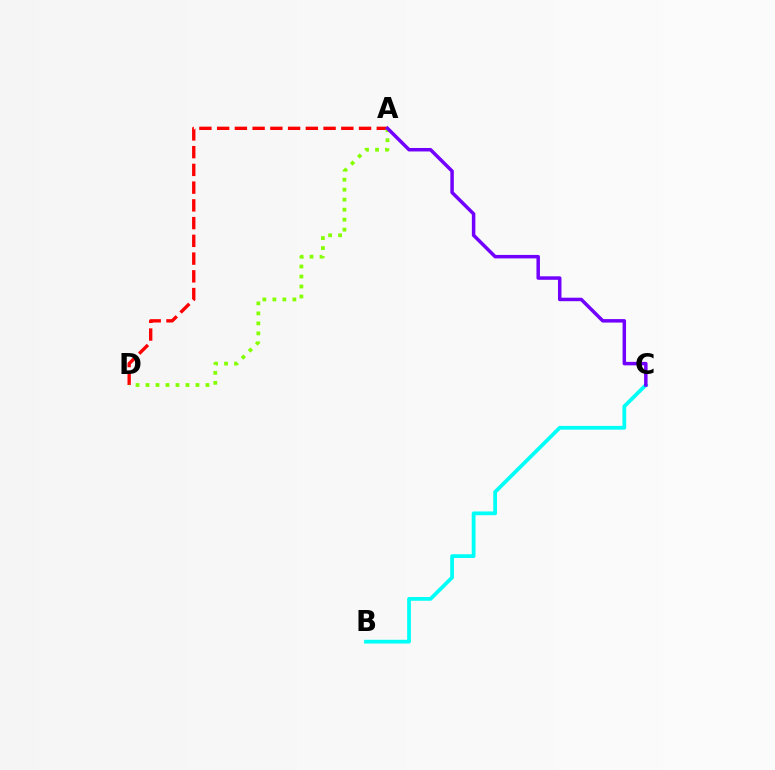{('A', 'D'): [{'color': '#ff0000', 'line_style': 'dashed', 'thickness': 2.41}, {'color': '#84ff00', 'line_style': 'dotted', 'thickness': 2.71}], ('B', 'C'): [{'color': '#00fff6', 'line_style': 'solid', 'thickness': 2.7}], ('A', 'C'): [{'color': '#7200ff', 'line_style': 'solid', 'thickness': 2.51}]}